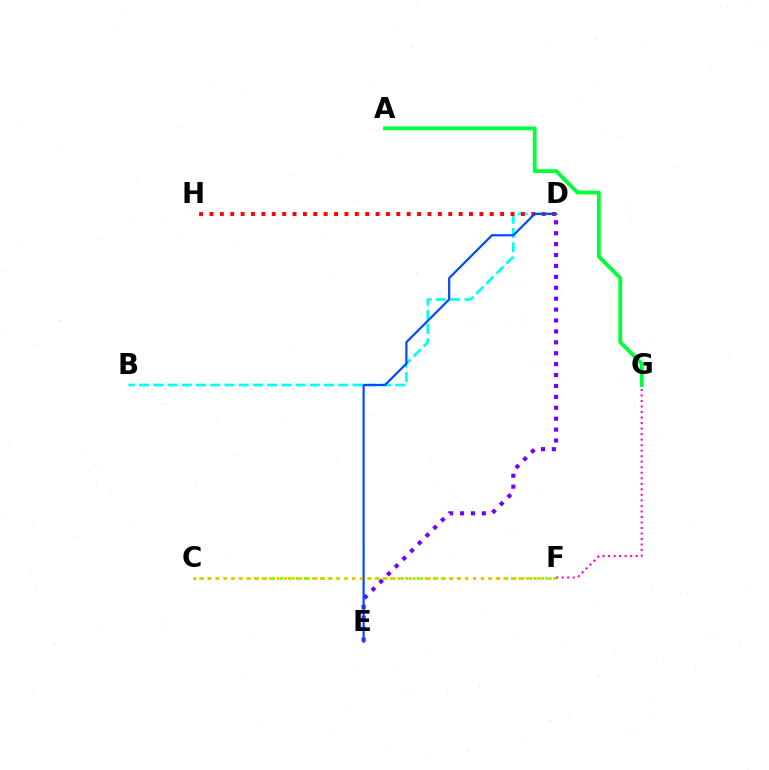{('B', 'D'): [{'color': '#00fff6', 'line_style': 'dashed', 'thickness': 1.93}], ('D', 'E'): [{'color': '#7200ff', 'line_style': 'dotted', 'thickness': 2.96}, {'color': '#004bff', 'line_style': 'solid', 'thickness': 1.59}], ('D', 'H'): [{'color': '#ff0000', 'line_style': 'dotted', 'thickness': 2.82}], ('C', 'F'): [{'color': '#84ff00', 'line_style': 'dotted', 'thickness': 2.19}, {'color': '#ffbd00', 'line_style': 'dotted', 'thickness': 2.05}], ('F', 'G'): [{'color': '#ff00cf', 'line_style': 'dotted', 'thickness': 1.5}], ('A', 'G'): [{'color': '#00ff39', 'line_style': 'solid', 'thickness': 2.73}]}